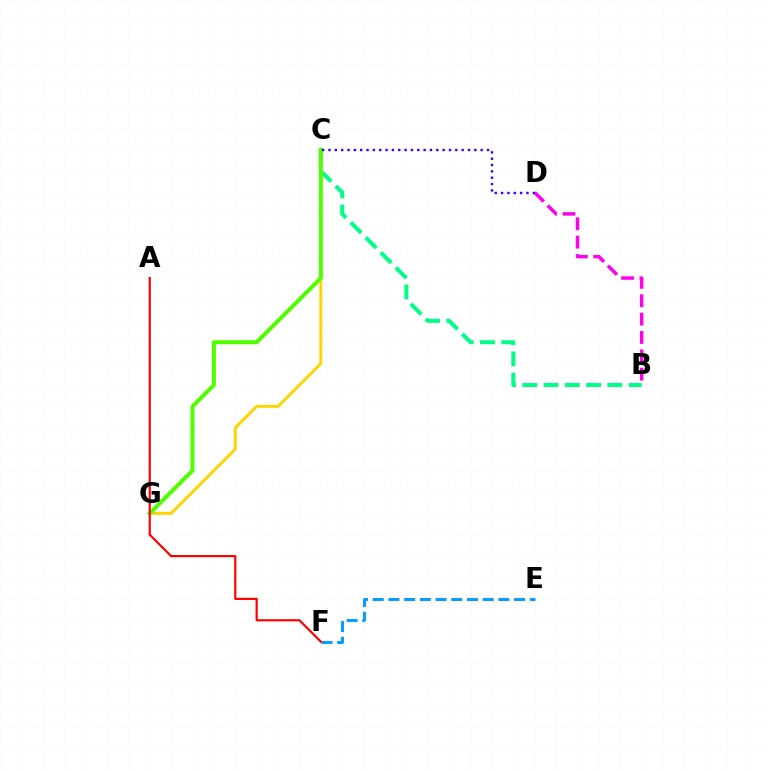{('B', 'C'): [{'color': '#00ff86', 'line_style': 'dashed', 'thickness': 2.89}], ('C', 'G'): [{'color': '#ffd500', 'line_style': 'solid', 'thickness': 2.13}, {'color': '#4fff00', 'line_style': 'solid', 'thickness': 2.88}], ('B', 'D'): [{'color': '#ff00ed', 'line_style': 'dashed', 'thickness': 2.5}], ('E', 'F'): [{'color': '#009eff', 'line_style': 'dashed', 'thickness': 2.13}], ('A', 'F'): [{'color': '#ff0000', 'line_style': 'solid', 'thickness': 1.57}], ('C', 'D'): [{'color': '#3700ff', 'line_style': 'dotted', 'thickness': 1.72}]}